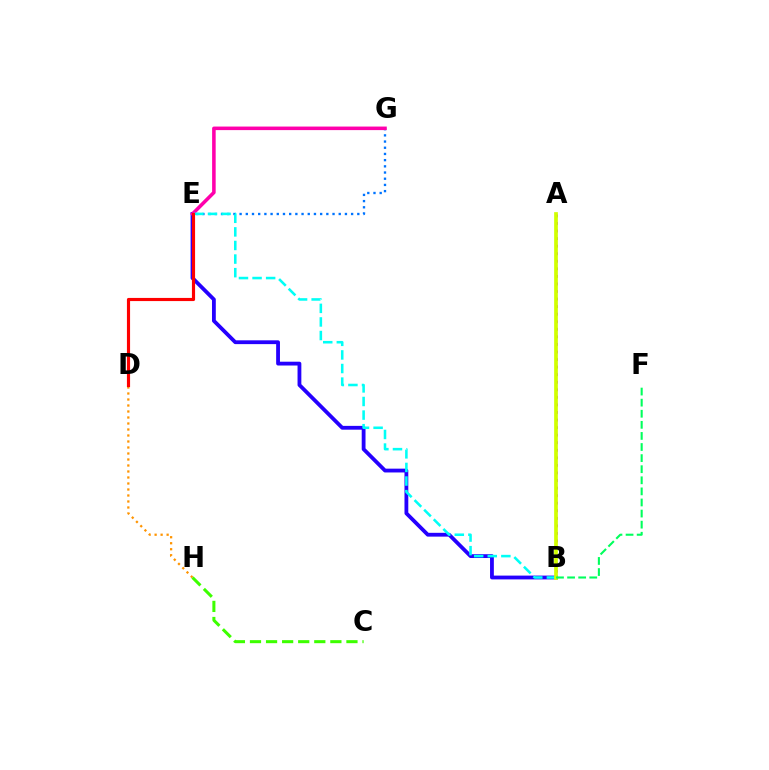{('E', 'G'): [{'color': '#0074ff', 'line_style': 'dotted', 'thickness': 1.68}, {'color': '#ff00ac', 'line_style': 'solid', 'thickness': 2.55}], ('A', 'B'): [{'color': '#b900ff', 'line_style': 'dotted', 'thickness': 2.05}, {'color': '#d1ff00', 'line_style': 'solid', 'thickness': 2.67}], ('D', 'H'): [{'color': '#ff9400', 'line_style': 'dotted', 'thickness': 1.63}], ('B', 'E'): [{'color': '#2500ff', 'line_style': 'solid', 'thickness': 2.74}, {'color': '#00fff6', 'line_style': 'dashed', 'thickness': 1.85}], ('B', 'F'): [{'color': '#00ff5c', 'line_style': 'dashed', 'thickness': 1.51}], ('D', 'E'): [{'color': '#ff0000', 'line_style': 'solid', 'thickness': 2.27}], ('C', 'H'): [{'color': '#3dff00', 'line_style': 'dashed', 'thickness': 2.18}]}